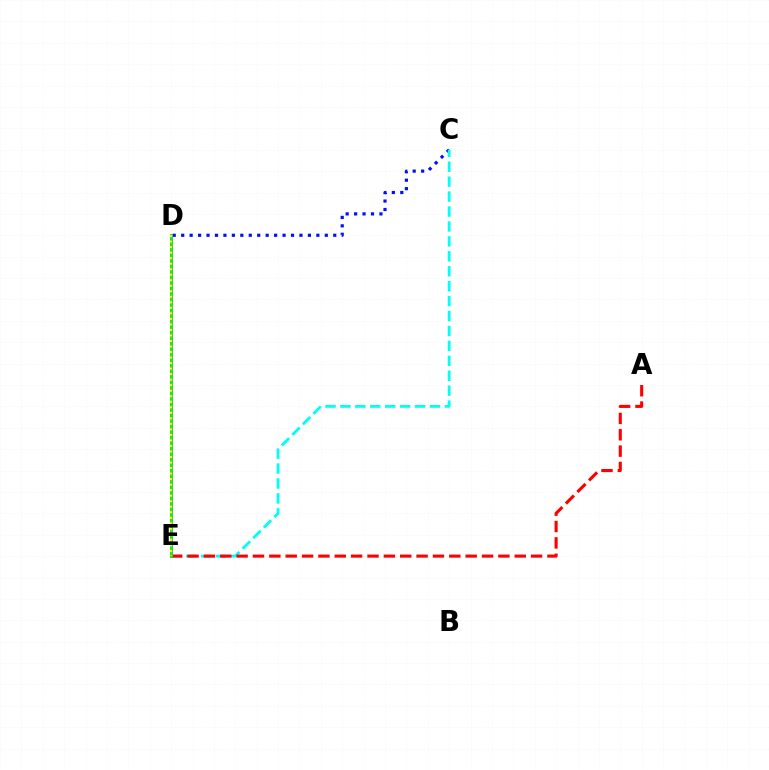{('D', 'E'): [{'color': '#ee00ff', 'line_style': 'solid', 'thickness': 1.97}, {'color': '#08ff00', 'line_style': 'solid', 'thickness': 1.86}, {'color': '#fcf500', 'line_style': 'dotted', 'thickness': 1.5}], ('C', 'D'): [{'color': '#0010ff', 'line_style': 'dotted', 'thickness': 2.3}], ('C', 'E'): [{'color': '#00fff6', 'line_style': 'dashed', 'thickness': 2.03}], ('A', 'E'): [{'color': '#ff0000', 'line_style': 'dashed', 'thickness': 2.22}]}